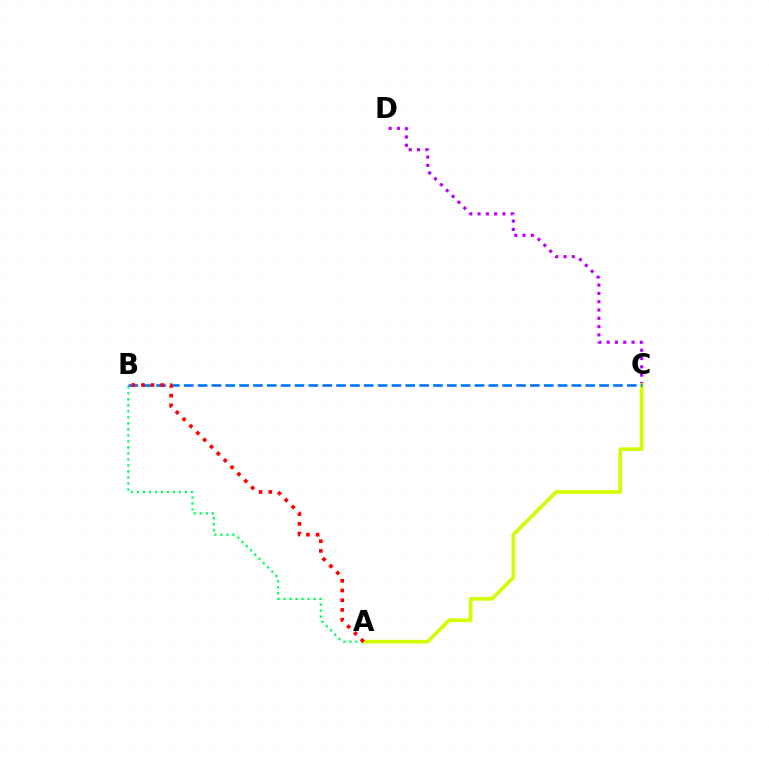{('C', 'D'): [{'color': '#b900ff', 'line_style': 'dotted', 'thickness': 2.26}], ('A', 'C'): [{'color': '#d1ff00', 'line_style': 'solid', 'thickness': 2.63}], ('A', 'B'): [{'color': '#00ff5c', 'line_style': 'dotted', 'thickness': 1.63}, {'color': '#ff0000', 'line_style': 'dotted', 'thickness': 2.63}], ('B', 'C'): [{'color': '#0074ff', 'line_style': 'dashed', 'thickness': 1.88}]}